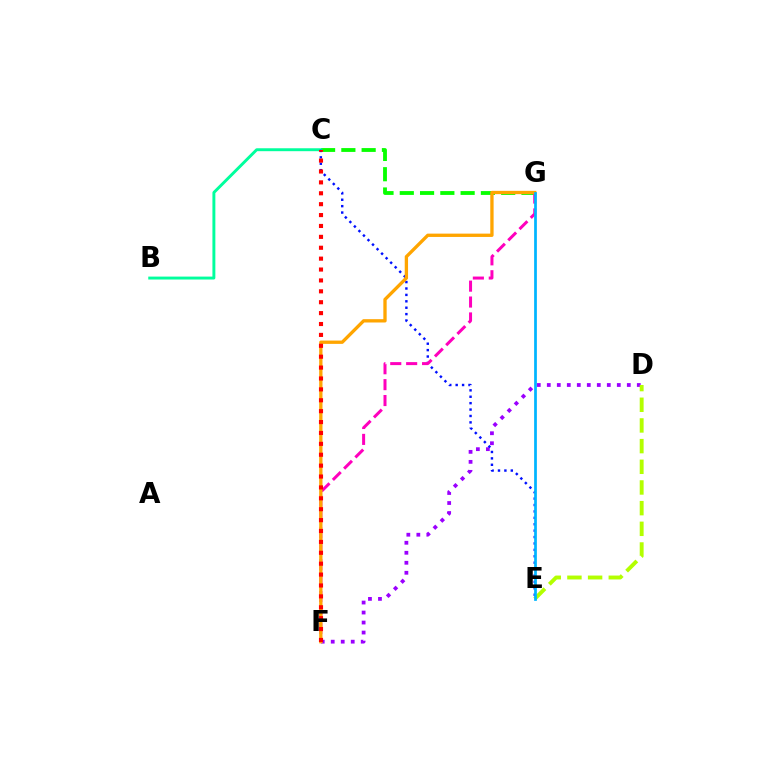{('C', 'G'): [{'color': '#08ff00', 'line_style': 'dashed', 'thickness': 2.76}], ('D', 'F'): [{'color': '#9b00ff', 'line_style': 'dotted', 'thickness': 2.72}], ('B', 'C'): [{'color': '#00ff9d', 'line_style': 'solid', 'thickness': 2.11}], ('C', 'E'): [{'color': '#0010ff', 'line_style': 'dotted', 'thickness': 1.74}], ('F', 'G'): [{'color': '#ff00bd', 'line_style': 'dashed', 'thickness': 2.16}, {'color': '#ffa500', 'line_style': 'solid', 'thickness': 2.39}], ('C', 'F'): [{'color': '#ff0000', 'line_style': 'dotted', 'thickness': 2.96}], ('D', 'E'): [{'color': '#b3ff00', 'line_style': 'dashed', 'thickness': 2.81}], ('E', 'G'): [{'color': '#00b5ff', 'line_style': 'solid', 'thickness': 1.97}]}